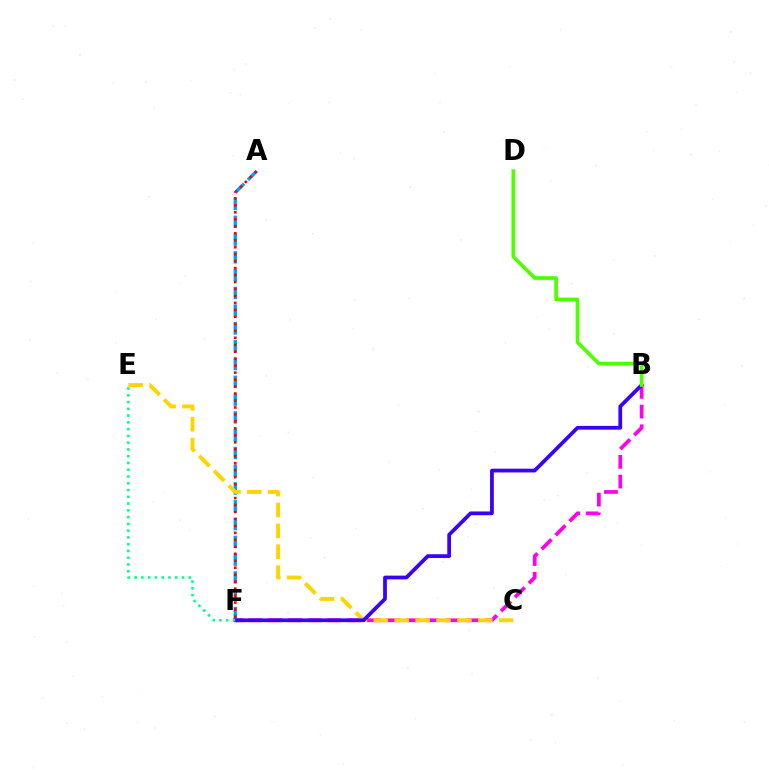{('A', 'F'): [{'color': '#009eff', 'line_style': 'dashed', 'thickness': 2.42}, {'color': '#ff0000', 'line_style': 'dotted', 'thickness': 1.89}], ('B', 'F'): [{'color': '#ff00ed', 'line_style': 'dashed', 'thickness': 2.68}, {'color': '#3700ff', 'line_style': 'solid', 'thickness': 2.7}], ('C', 'E'): [{'color': '#ffd500', 'line_style': 'dashed', 'thickness': 2.84}], ('B', 'D'): [{'color': '#4fff00', 'line_style': 'solid', 'thickness': 2.65}], ('E', 'F'): [{'color': '#00ff86', 'line_style': 'dotted', 'thickness': 1.84}]}